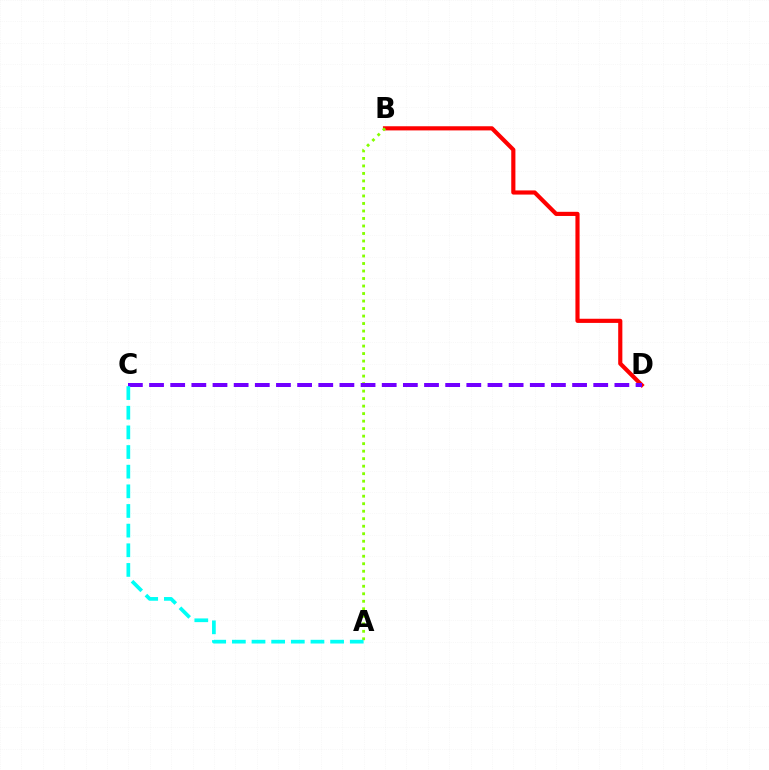{('B', 'D'): [{'color': '#ff0000', 'line_style': 'solid', 'thickness': 2.99}], ('A', 'B'): [{'color': '#84ff00', 'line_style': 'dotted', 'thickness': 2.04}], ('C', 'D'): [{'color': '#7200ff', 'line_style': 'dashed', 'thickness': 2.87}], ('A', 'C'): [{'color': '#00fff6', 'line_style': 'dashed', 'thickness': 2.67}]}